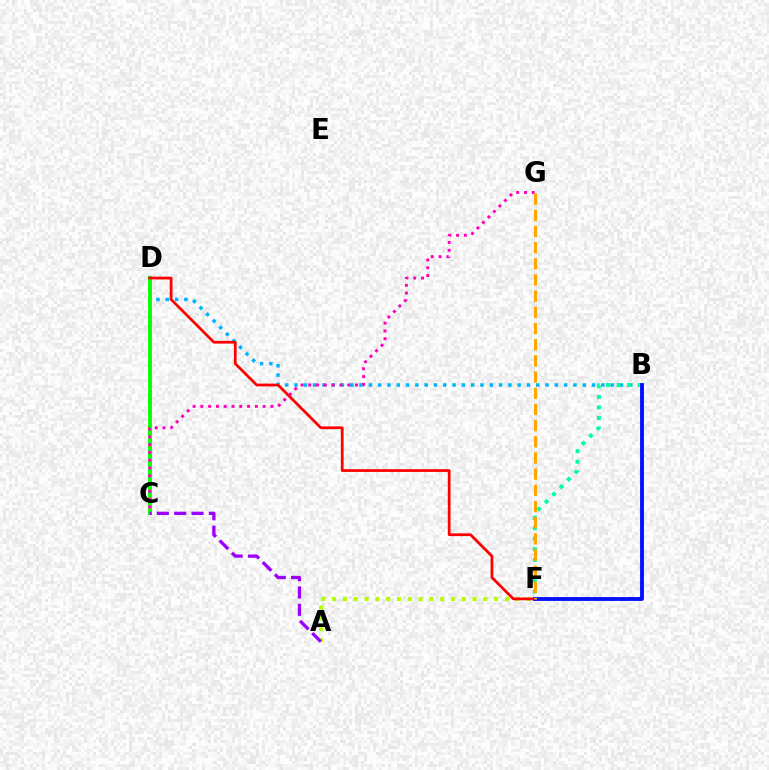{('B', 'D'): [{'color': '#00b5ff', 'line_style': 'dotted', 'thickness': 2.53}], ('B', 'F'): [{'color': '#00ff9d', 'line_style': 'dotted', 'thickness': 2.86}, {'color': '#0010ff', 'line_style': 'solid', 'thickness': 2.77}], ('C', 'D'): [{'color': '#08ff00', 'line_style': 'solid', 'thickness': 2.76}], ('A', 'F'): [{'color': '#b3ff00', 'line_style': 'dotted', 'thickness': 2.94}], ('D', 'F'): [{'color': '#ff0000', 'line_style': 'solid', 'thickness': 1.97}], ('A', 'C'): [{'color': '#9b00ff', 'line_style': 'dashed', 'thickness': 2.35}], ('C', 'G'): [{'color': '#ff00bd', 'line_style': 'dotted', 'thickness': 2.12}], ('F', 'G'): [{'color': '#ffa500', 'line_style': 'dashed', 'thickness': 2.2}]}